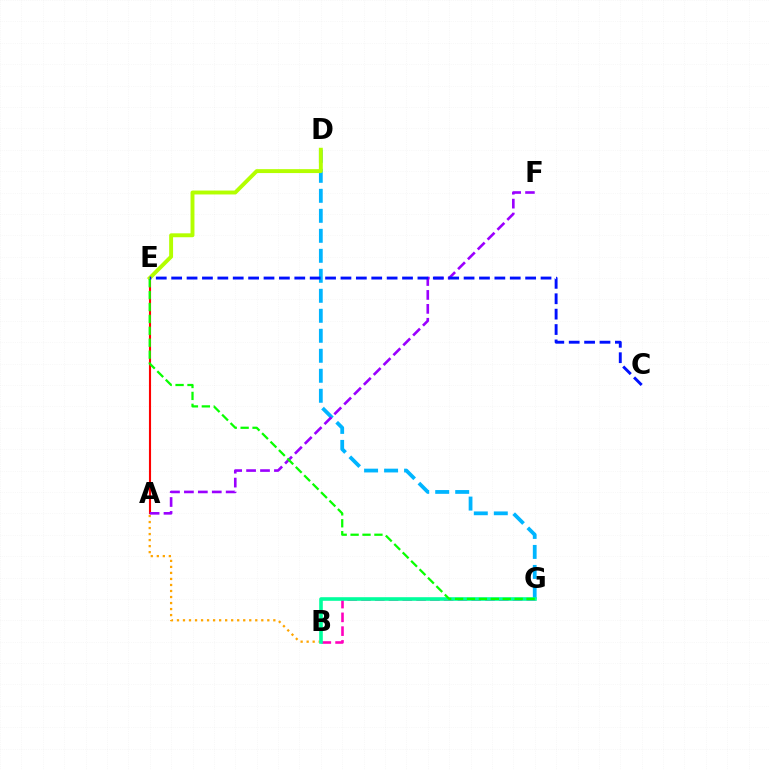{('A', 'E'): [{'color': '#ff0000', 'line_style': 'solid', 'thickness': 1.53}], ('B', 'G'): [{'color': '#ff00bd', 'line_style': 'dashed', 'thickness': 1.87}, {'color': '#00ff9d', 'line_style': 'solid', 'thickness': 2.59}], ('D', 'G'): [{'color': '#00b5ff', 'line_style': 'dashed', 'thickness': 2.72}], ('A', 'B'): [{'color': '#ffa500', 'line_style': 'dotted', 'thickness': 1.64}], ('A', 'F'): [{'color': '#9b00ff', 'line_style': 'dashed', 'thickness': 1.89}], ('D', 'E'): [{'color': '#b3ff00', 'line_style': 'solid', 'thickness': 2.82}], ('E', 'G'): [{'color': '#08ff00', 'line_style': 'dashed', 'thickness': 1.62}], ('C', 'E'): [{'color': '#0010ff', 'line_style': 'dashed', 'thickness': 2.09}]}